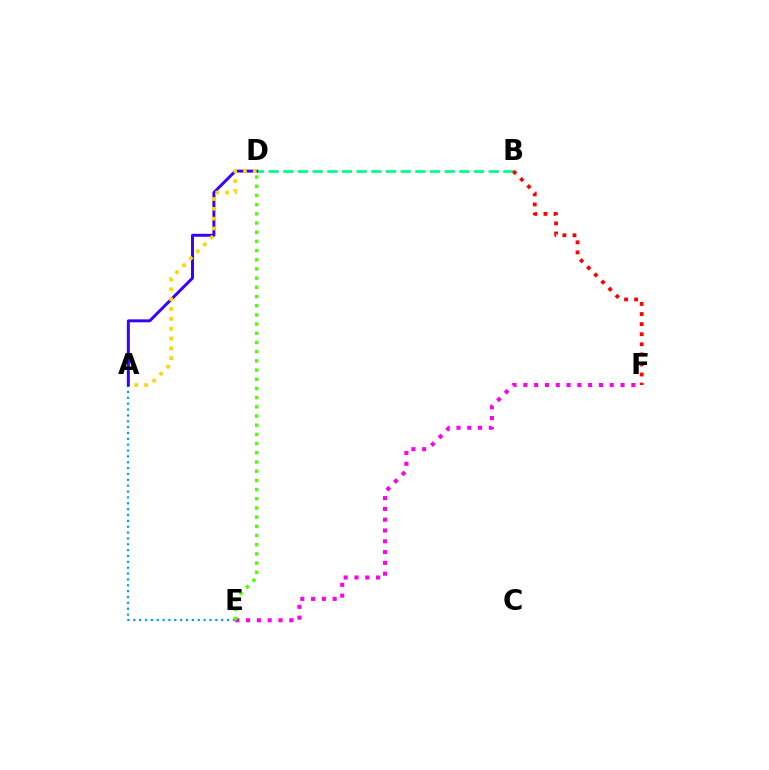{('B', 'D'): [{'color': '#00ff86', 'line_style': 'dashed', 'thickness': 1.99}], ('A', 'E'): [{'color': '#009eff', 'line_style': 'dotted', 'thickness': 1.59}], ('B', 'F'): [{'color': '#ff0000', 'line_style': 'dotted', 'thickness': 2.74}], ('E', 'F'): [{'color': '#ff00ed', 'line_style': 'dotted', 'thickness': 2.93}], ('A', 'D'): [{'color': '#3700ff', 'line_style': 'solid', 'thickness': 2.13}, {'color': '#ffd500', 'line_style': 'dotted', 'thickness': 2.67}], ('D', 'E'): [{'color': '#4fff00', 'line_style': 'dotted', 'thickness': 2.5}]}